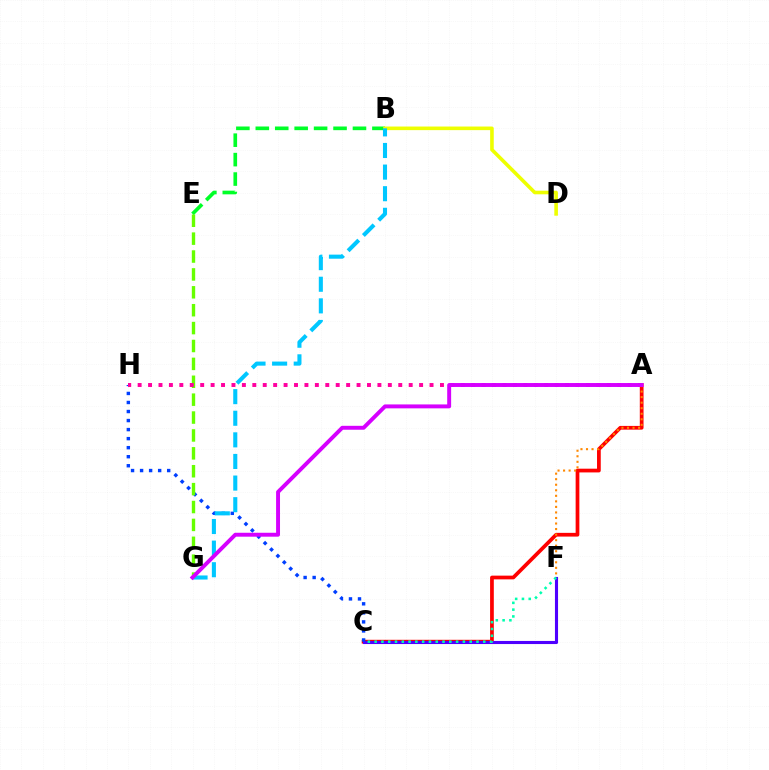{('A', 'C'): [{'color': '#ff0000', 'line_style': 'solid', 'thickness': 2.68}], ('C', 'F'): [{'color': '#4f00ff', 'line_style': 'solid', 'thickness': 2.23}, {'color': '#00ffaf', 'line_style': 'dotted', 'thickness': 1.84}], ('C', 'H'): [{'color': '#003fff', 'line_style': 'dotted', 'thickness': 2.46}], ('B', 'E'): [{'color': '#00ff27', 'line_style': 'dashed', 'thickness': 2.64}], ('B', 'D'): [{'color': '#eeff00', 'line_style': 'solid', 'thickness': 2.59}], ('A', 'F'): [{'color': '#ff8800', 'line_style': 'dotted', 'thickness': 1.51}], ('E', 'G'): [{'color': '#66ff00', 'line_style': 'dashed', 'thickness': 2.43}], ('A', 'H'): [{'color': '#ff00a0', 'line_style': 'dotted', 'thickness': 2.83}], ('B', 'G'): [{'color': '#00c7ff', 'line_style': 'dashed', 'thickness': 2.94}], ('A', 'G'): [{'color': '#d600ff', 'line_style': 'solid', 'thickness': 2.83}]}